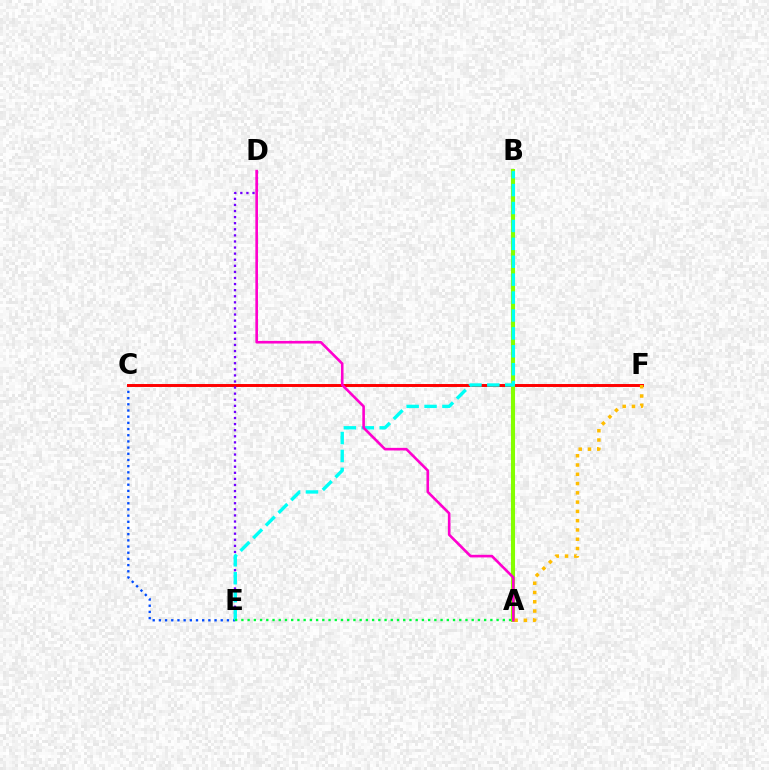{('C', 'E'): [{'color': '#004bff', 'line_style': 'dotted', 'thickness': 1.68}], ('C', 'F'): [{'color': '#ff0000', 'line_style': 'solid', 'thickness': 2.12}], ('A', 'B'): [{'color': '#84ff00', 'line_style': 'solid', 'thickness': 2.94}], ('D', 'E'): [{'color': '#7200ff', 'line_style': 'dotted', 'thickness': 1.65}], ('B', 'E'): [{'color': '#00fff6', 'line_style': 'dashed', 'thickness': 2.43}], ('A', 'F'): [{'color': '#ffbd00', 'line_style': 'dotted', 'thickness': 2.52}], ('A', 'D'): [{'color': '#ff00cf', 'line_style': 'solid', 'thickness': 1.89}], ('A', 'E'): [{'color': '#00ff39', 'line_style': 'dotted', 'thickness': 1.69}]}